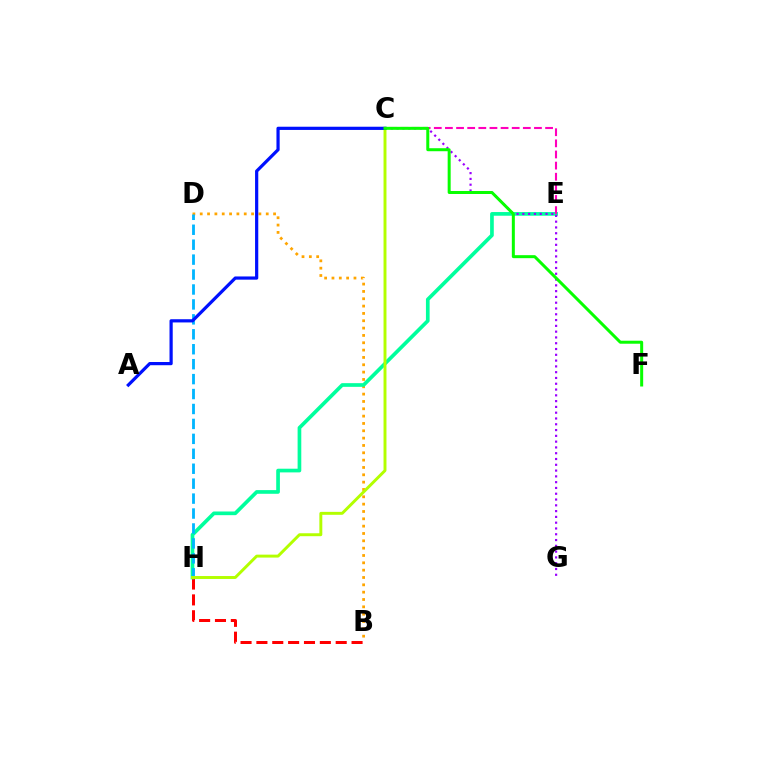{('B', 'D'): [{'color': '#ffa500', 'line_style': 'dotted', 'thickness': 1.99}], ('B', 'H'): [{'color': '#ff0000', 'line_style': 'dashed', 'thickness': 2.15}], ('E', 'H'): [{'color': '#00ff9d', 'line_style': 'solid', 'thickness': 2.65}], ('D', 'H'): [{'color': '#00b5ff', 'line_style': 'dashed', 'thickness': 2.03}], ('C', 'G'): [{'color': '#9b00ff', 'line_style': 'dotted', 'thickness': 1.57}], ('C', 'H'): [{'color': '#b3ff00', 'line_style': 'solid', 'thickness': 2.12}], ('A', 'C'): [{'color': '#0010ff', 'line_style': 'solid', 'thickness': 2.31}], ('C', 'E'): [{'color': '#ff00bd', 'line_style': 'dashed', 'thickness': 1.51}], ('C', 'F'): [{'color': '#08ff00', 'line_style': 'solid', 'thickness': 2.16}]}